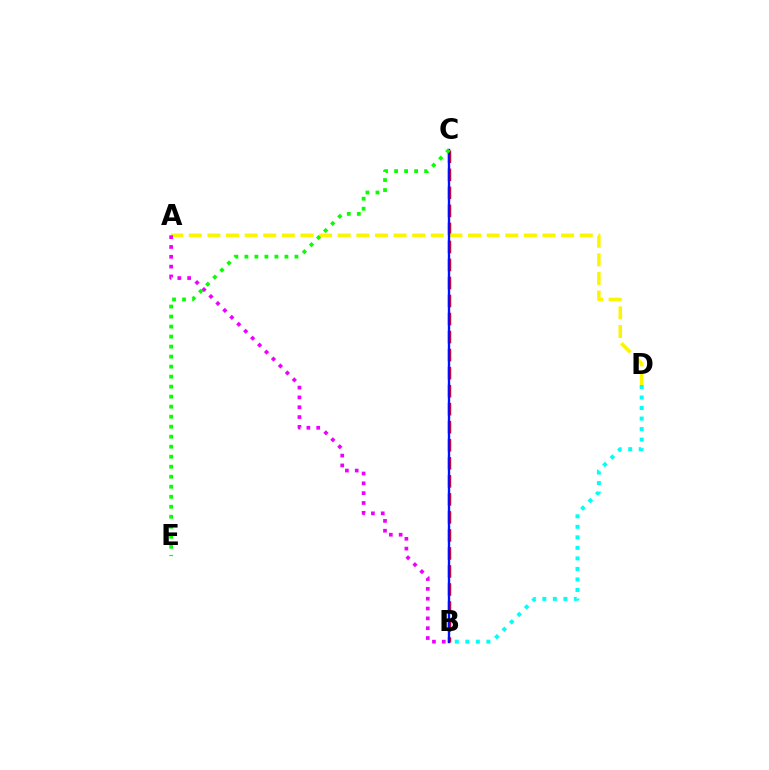{('B', 'C'): [{'color': '#ff0000', 'line_style': 'dashed', 'thickness': 2.45}, {'color': '#0010ff', 'line_style': 'solid', 'thickness': 1.71}], ('A', 'D'): [{'color': '#fcf500', 'line_style': 'dashed', 'thickness': 2.53}], ('A', 'B'): [{'color': '#ee00ff', 'line_style': 'dotted', 'thickness': 2.67}], ('C', 'E'): [{'color': '#08ff00', 'line_style': 'dotted', 'thickness': 2.72}], ('B', 'D'): [{'color': '#00fff6', 'line_style': 'dotted', 'thickness': 2.86}]}